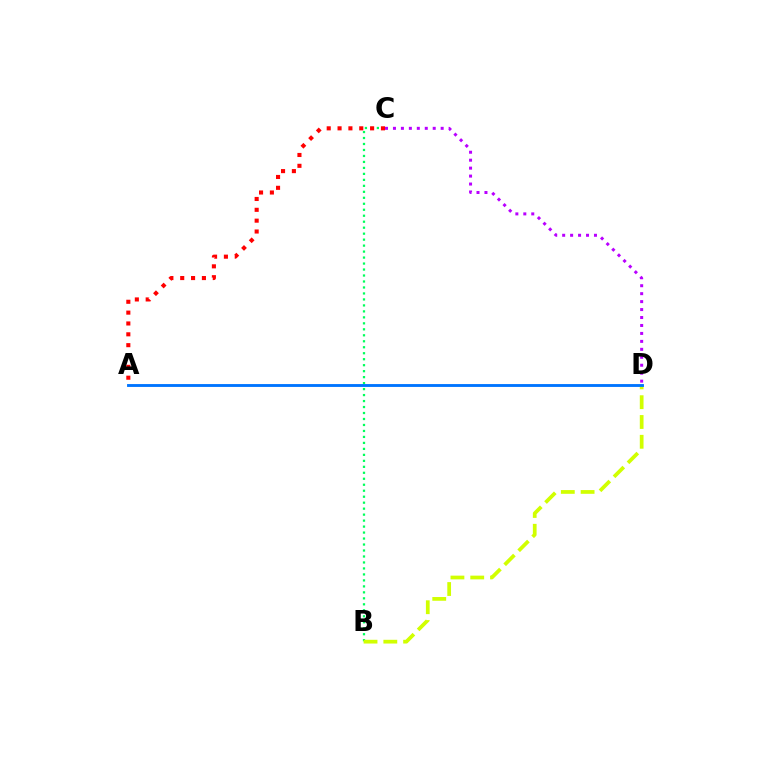{('B', 'C'): [{'color': '#00ff5c', 'line_style': 'dotted', 'thickness': 1.62}], ('B', 'D'): [{'color': '#d1ff00', 'line_style': 'dashed', 'thickness': 2.69}], ('C', 'D'): [{'color': '#b900ff', 'line_style': 'dotted', 'thickness': 2.16}], ('A', 'C'): [{'color': '#ff0000', 'line_style': 'dotted', 'thickness': 2.95}], ('A', 'D'): [{'color': '#0074ff', 'line_style': 'solid', 'thickness': 2.06}]}